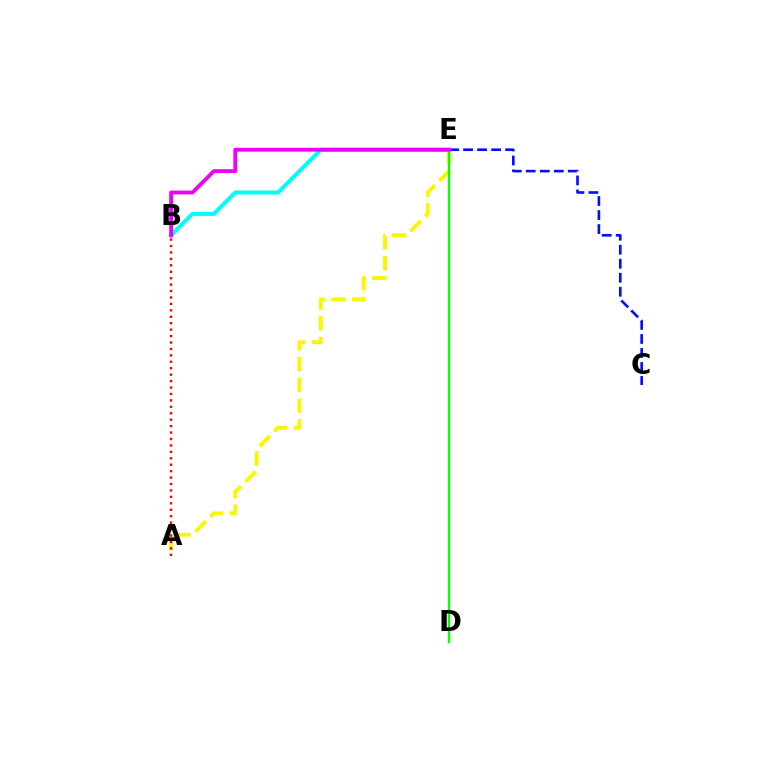{('A', 'E'): [{'color': '#fcf500', 'line_style': 'dashed', 'thickness': 2.82}], ('D', 'E'): [{'color': '#08ff00', 'line_style': 'solid', 'thickness': 1.73}], ('C', 'E'): [{'color': '#0010ff', 'line_style': 'dashed', 'thickness': 1.9}], ('B', 'E'): [{'color': '#00fff6', 'line_style': 'solid', 'thickness': 2.9}, {'color': '#ee00ff', 'line_style': 'solid', 'thickness': 2.76}], ('A', 'B'): [{'color': '#ff0000', 'line_style': 'dotted', 'thickness': 1.75}]}